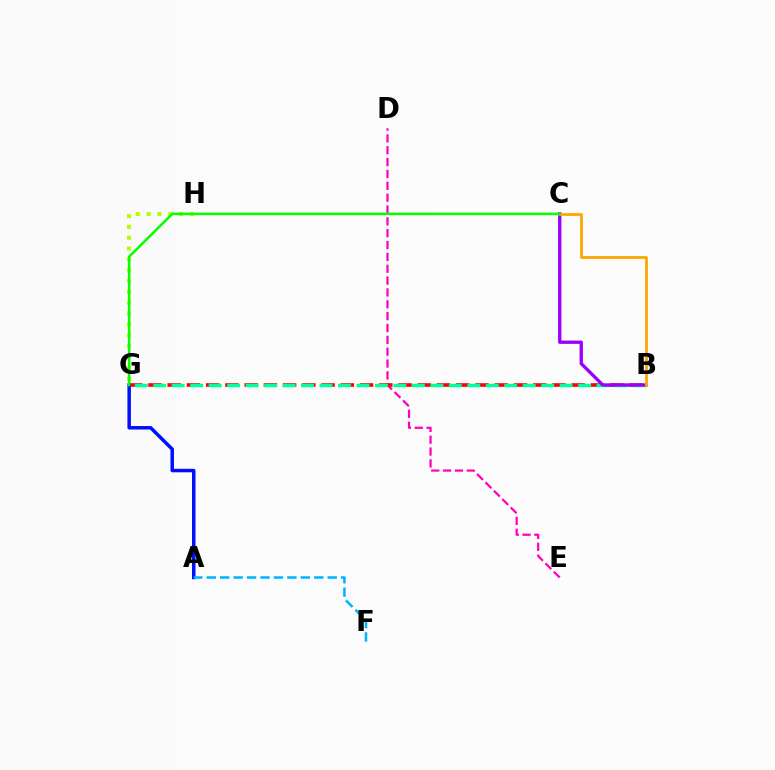{('G', 'H'): [{'color': '#b3ff00', 'line_style': 'dotted', 'thickness': 2.94}], ('D', 'E'): [{'color': '#ff00bd', 'line_style': 'dashed', 'thickness': 1.61}], ('B', 'G'): [{'color': '#ff0000', 'line_style': 'dashed', 'thickness': 2.61}, {'color': '#00ff9d', 'line_style': 'dashed', 'thickness': 2.51}], ('A', 'G'): [{'color': '#0010ff', 'line_style': 'solid', 'thickness': 2.51}], ('B', 'C'): [{'color': '#9b00ff', 'line_style': 'solid', 'thickness': 2.39}, {'color': '#ffa500', 'line_style': 'solid', 'thickness': 1.98}], ('C', 'G'): [{'color': '#08ff00', 'line_style': 'solid', 'thickness': 1.82}], ('A', 'F'): [{'color': '#00b5ff', 'line_style': 'dashed', 'thickness': 1.83}]}